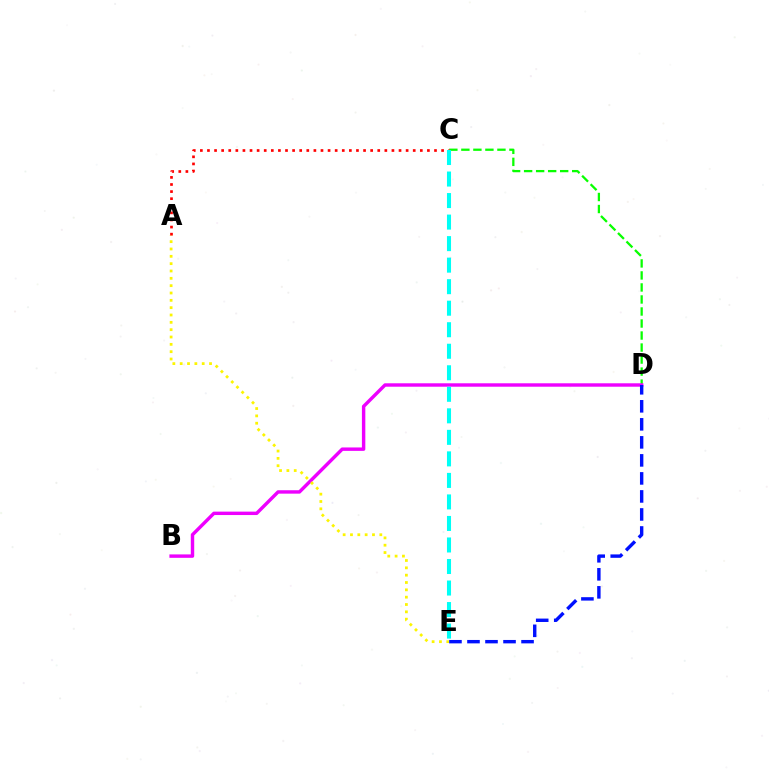{('C', 'D'): [{'color': '#08ff00', 'line_style': 'dashed', 'thickness': 1.63}], ('B', 'D'): [{'color': '#ee00ff', 'line_style': 'solid', 'thickness': 2.46}], ('A', 'E'): [{'color': '#fcf500', 'line_style': 'dotted', 'thickness': 1.99}], ('D', 'E'): [{'color': '#0010ff', 'line_style': 'dashed', 'thickness': 2.45}], ('A', 'C'): [{'color': '#ff0000', 'line_style': 'dotted', 'thickness': 1.93}], ('C', 'E'): [{'color': '#00fff6', 'line_style': 'dashed', 'thickness': 2.92}]}